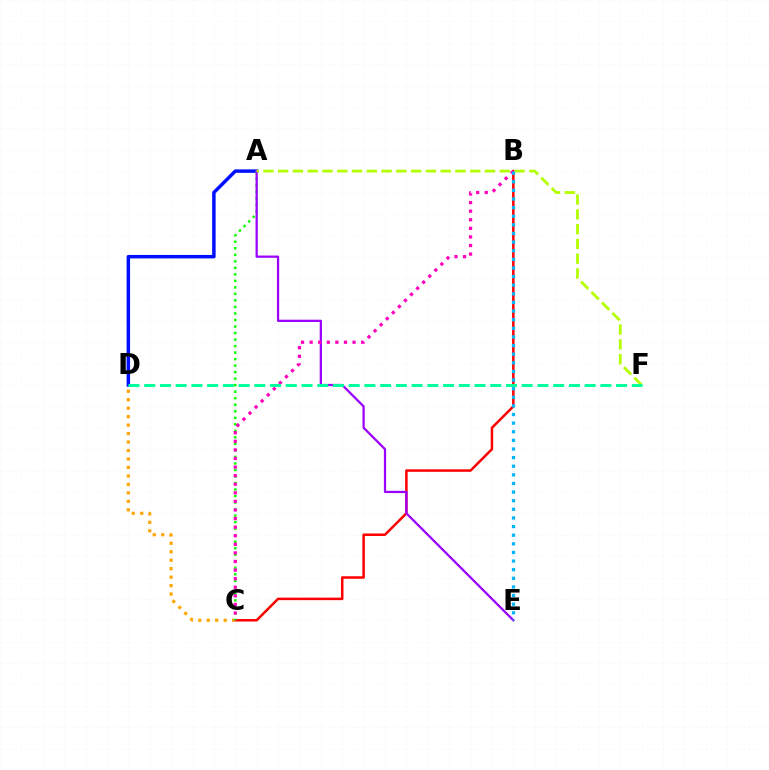{('A', 'D'): [{'color': '#0010ff', 'line_style': 'solid', 'thickness': 2.5}], ('B', 'C'): [{'color': '#ff0000', 'line_style': 'solid', 'thickness': 1.81}, {'color': '#ff00bd', 'line_style': 'dotted', 'thickness': 2.33}], ('C', 'D'): [{'color': '#ffa500', 'line_style': 'dotted', 'thickness': 2.3}], ('A', 'C'): [{'color': '#08ff00', 'line_style': 'dotted', 'thickness': 1.77}], ('A', 'E'): [{'color': '#9b00ff', 'line_style': 'solid', 'thickness': 1.62}], ('A', 'F'): [{'color': '#b3ff00', 'line_style': 'dashed', 'thickness': 2.01}], ('B', 'E'): [{'color': '#00b5ff', 'line_style': 'dotted', 'thickness': 2.34}], ('D', 'F'): [{'color': '#00ff9d', 'line_style': 'dashed', 'thickness': 2.14}]}